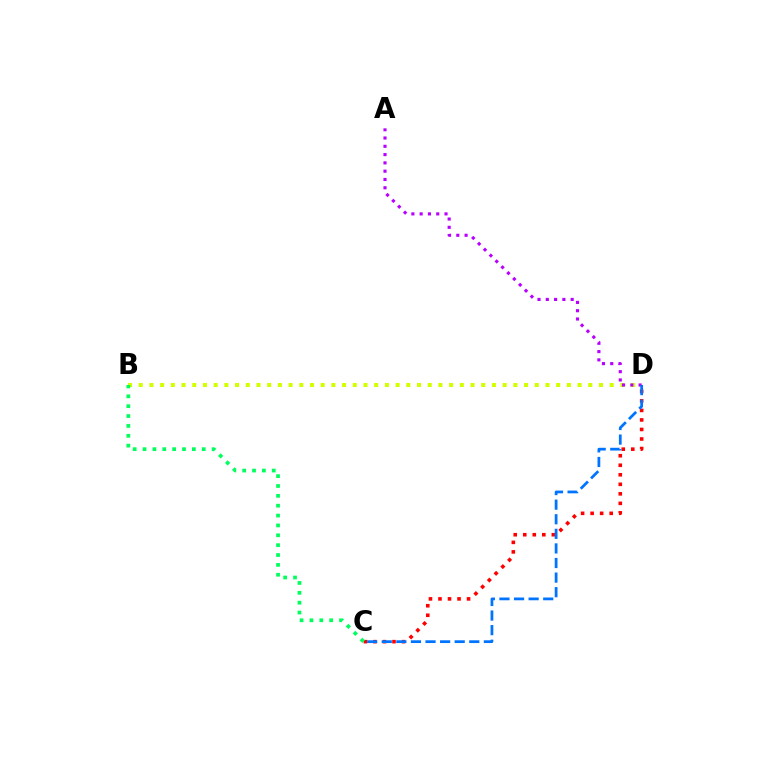{('C', 'D'): [{'color': '#ff0000', 'line_style': 'dotted', 'thickness': 2.59}, {'color': '#0074ff', 'line_style': 'dashed', 'thickness': 1.98}], ('B', 'D'): [{'color': '#d1ff00', 'line_style': 'dotted', 'thickness': 2.91}], ('A', 'D'): [{'color': '#b900ff', 'line_style': 'dotted', 'thickness': 2.25}], ('B', 'C'): [{'color': '#00ff5c', 'line_style': 'dotted', 'thickness': 2.68}]}